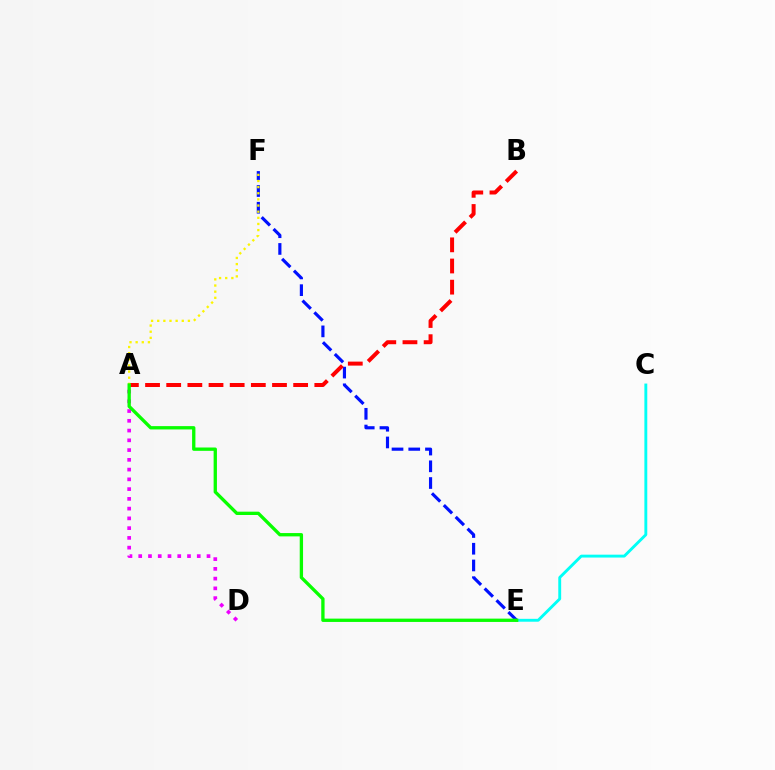{('C', 'E'): [{'color': '#00fff6', 'line_style': 'solid', 'thickness': 2.08}], ('E', 'F'): [{'color': '#0010ff', 'line_style': 'dashed', 'thickness': 2.27}], ('A', 'B'): [{'color': '#ff0000', 'line_style': 'dashed', 'thickness': 2.87}], ('A', 'F'): [{'color': '#fcf500', 'line_style': 'dotted', 'thickness': 1.67}], ('A', 'D'): [{'color': '#ee00ff', 'line_style': 'dotted', 'thickness': 2.65}], ('A', 'E'): [{'color': '#08ff00', 'line_style': 'solid', 'thickness': 2.39}]}